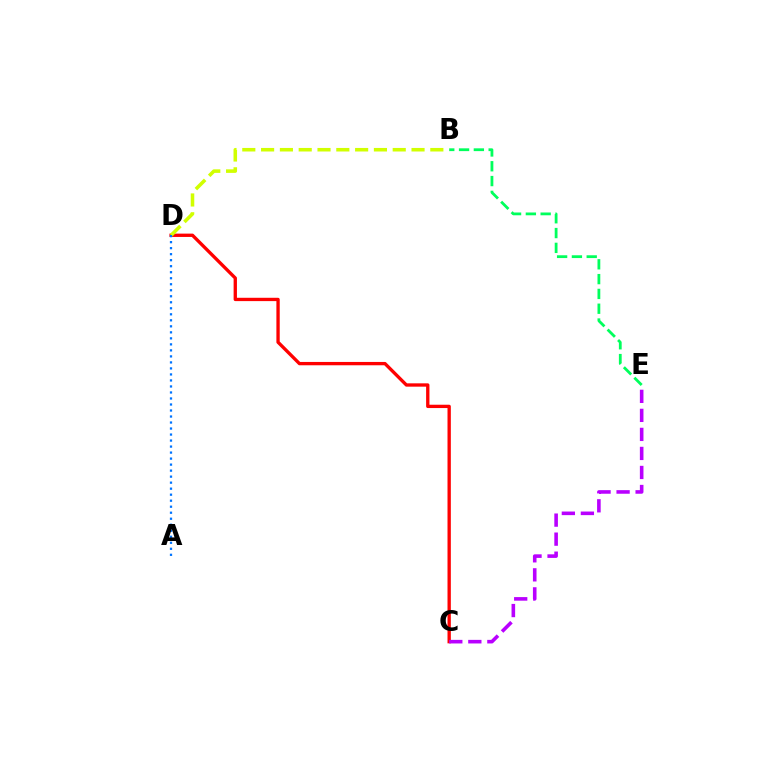{('B', 'E'): [{'color': '#00ff5c', 'line_style': 'dashed', 'thickness': 2.01}], ('C', 'D'): [{'color': '#ff0000', 'line_style': 'solid', 'thickness': 2.4}], ('C', 'E'): [{'color': '#b900ff', 'line_style': 'dashed', 'thickness': 2.59}], ('B', 'D'): [{'color': '#d1ff00', 'line_style': 'dashed', 'thickness': 2.55}], ('A', 'D'): [{'color': '#0074ff', 'line_style': 'dotted', 'thickness': 1.63}]}